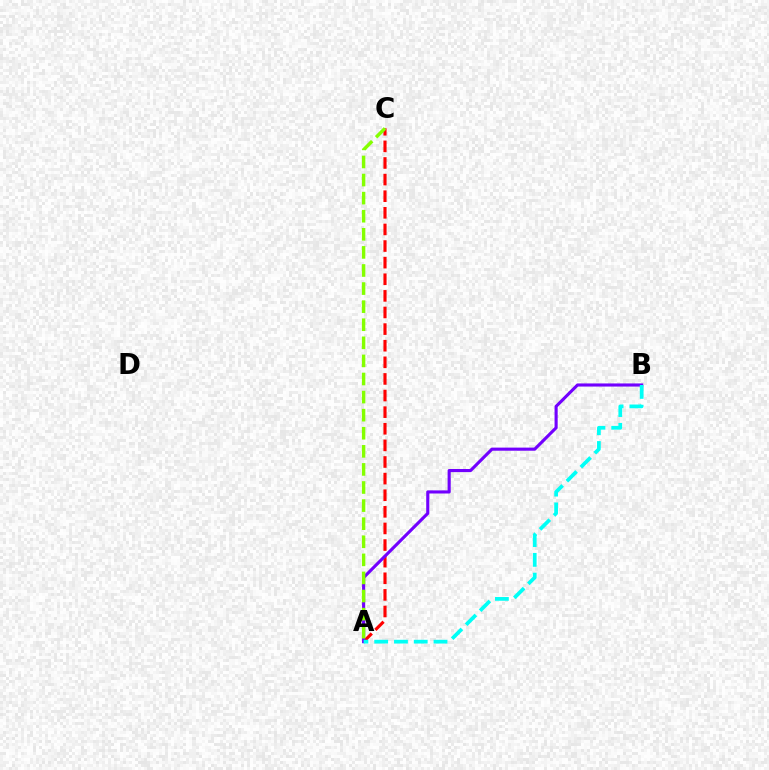{('A', 'C'): [{'color': '#ff0000', 'line_style': 'dashed', 'thickness': 2.26}, {'color': '#84ff00', 'line_style': 'dashed', 'thickness': 2.46}], ('A', 'B'): [{'color': '#7200ff', 'line_style': 'solid', 'thickness': 2.24}, {'color': '#00fff6', 'line_style': 'dashed', 'thickness': 2.69}]}